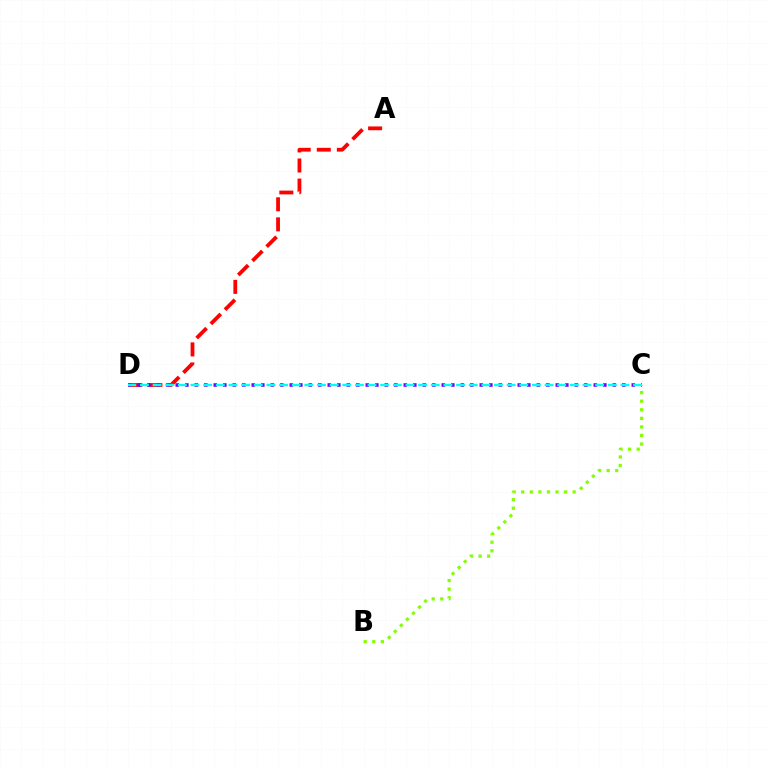{('A', 'D'): [{'color': '#ff0000', 'line_style': 'dashed', 'thickness': 2.73}], ('C', 'D'): [{'color': '#7200ff', 'line_style': 'dotted', 'thickness': 2.58}, {'color': '#00fff6', 'line_style': 'dashed', 'thickness': 1.72}], ('B', 'C'): [{'color': '#84ff00', 'line_style': 'dotted', 'thickness': 2.33}]}